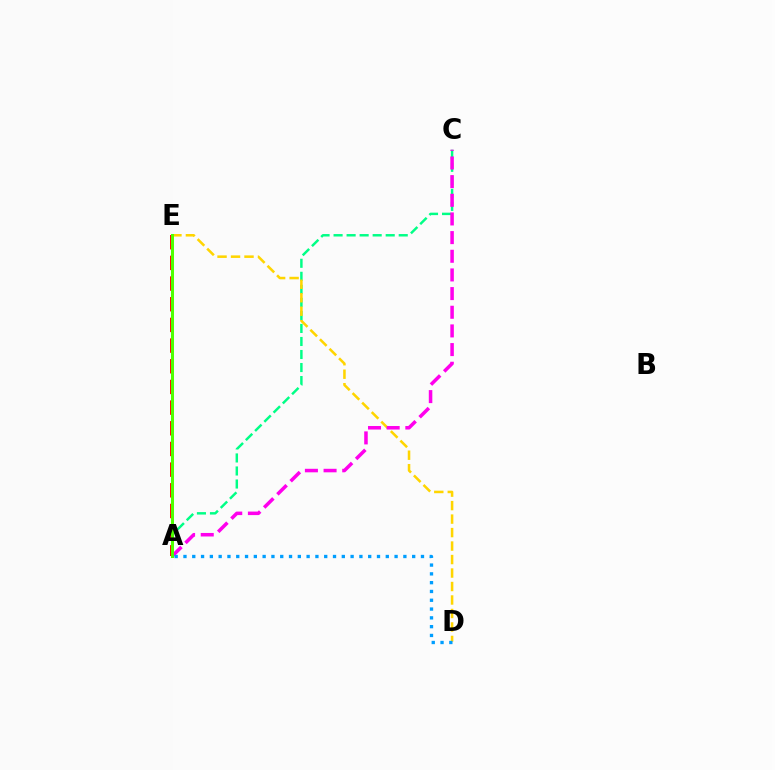{('A', 'E'): [{'color': '#ff0000', 'line_style': 'dashed', 'thickness': 2.81}, {'color': '#3700ff', 'line_style': 'dotted', 'thickness': 2.13}, {'color': '#4fff00', 'line_style': 'solid', 'thickness': 2.16}], ('A', 'C'): [{'color': '#00ff86', 'line_style': 'dashed', 'thickness': 1.77}, {'color': '#ff00ed', 'line_style': 'dashed', 'thickness': 2.54}], ('D', 'E'): [{'color': '#ffd500', 'line_style': 'dashed', 'thickness': 1.83}], ('A', 'D'): [{'color': '#009eff', 'line_style': 'dotted', 'thickness': 2.39}]}